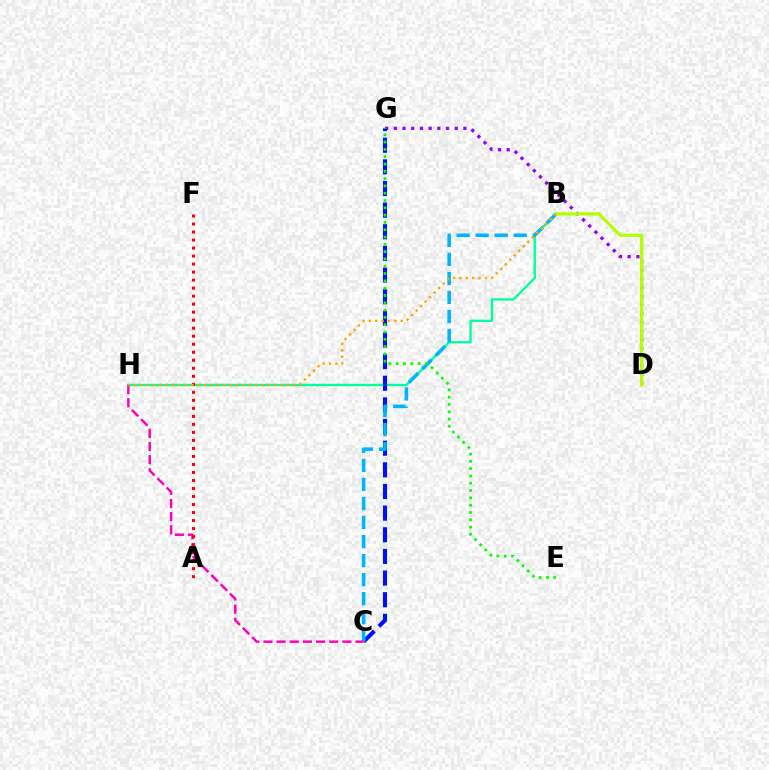{('B', 'H'): [{'color': '#00ff9d', 'line_style': 'solid', 'thickness': 1.69}, {'color': '#ffa500', 'line_style': 'dotted', 'thickness': 1.73}], ('D', 'G'): [{'color': '#9b00ff', 'line_style': 'dotted', 'thickness': 2.36}], ('C', 'G'): [{'color': '#0010ff', 'line_style': 'dashed', 'thickness': 2.94}], ('B', 'C'): [{'color': '#00b5ff', 'line_style': 'dashed', 'thickness': 2.59}], ('E', 'G'): [{'color': '#08ff00', 'line_style': 'dotted', 'thickness': 1.98}], ('C', 'H'): [{'color': '#ff00bd', 'line_style': 'dashed', 'thickness': 1.79}], ('B', 'D'): [{'color': '#b3ff00', 'line_style': 'solid', 'thickness': 2.32}], ('A', 'F'): [{'color': '#ff0000', 'line_style': 'dotted', 'thickness': 2.18}]}